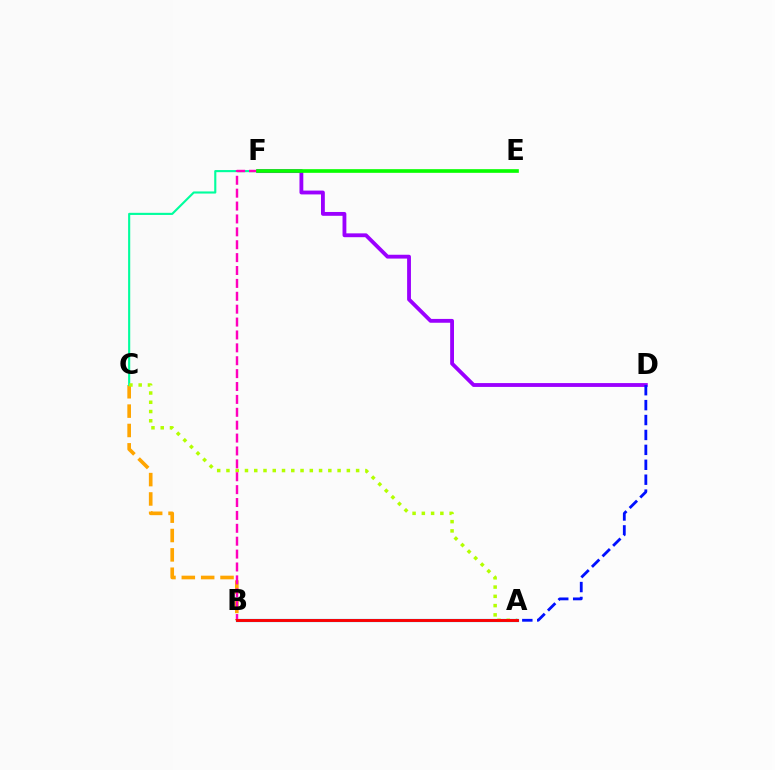{('D', 'F'): [{'color': '#9b00ff', 'line_style': 'solid', 'thickness': 2.76}], ('B', 'C'): [{'color': '#ffa500', 'line_style': 'dashed', 'thickness': 2.63}], ('C', 'F'): [{'color': '#00ff9d', 'line_style': 'solid', 'thickness': 1.53}], ('A', 'B'): [{'color': '#00b5ff', 'line_style': 'solid', 'thickness': 2.31}, {'color': '#ff0000', 'line_style': 'solid', 'thickness': 2.08}], ('A', 'C'): [{'color': '#b3ff00', 'line_style': 'dotted', 'thickness': 2.52}], ('B', 'F'): [{'color': '#ff00bd', 'line_style': 'dashed', 'thickness': 1.75}], ('A', 'D'): [{'color': '#0010ff', 'line_style': 'dashed', 'thickness': 2.03}], ('E', 'F'): [{'color': '#08ff00', 'line_style': 'solid', 'thickness': 2.63}]}